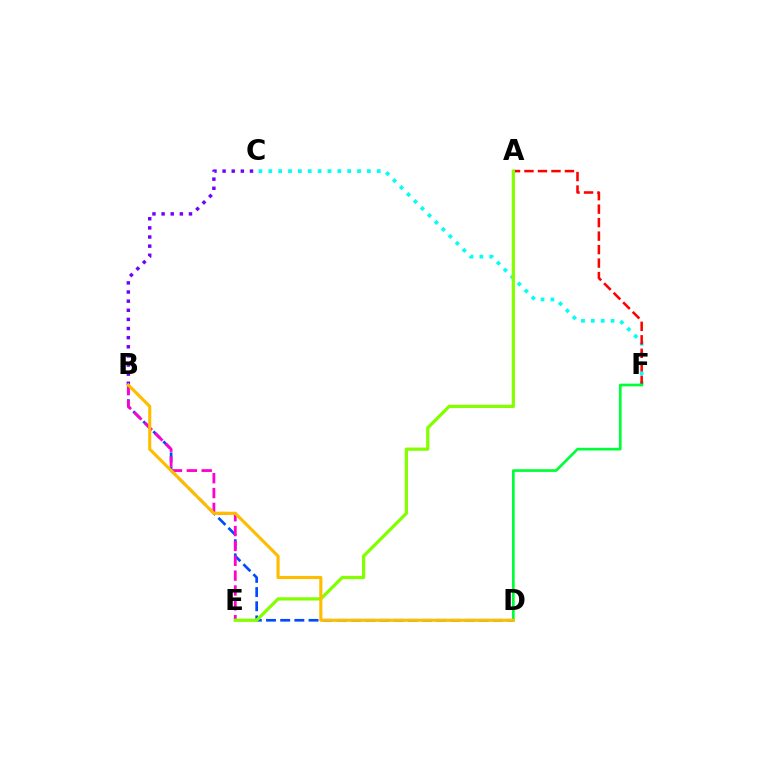{('C', 'F'): [{'color': '#00fff6', 'line_style': 'dotted', 'thickness': 2.68}], ('B', 'D'): [{'color': '#004bff', 'line_style': 'dashed', 'thickness': 1.93}, {'color': '#ffbd00', 'line_style': 'solid', 'thickness': 2.25}], ('B', 'E'): [{'color': '#ff00cf', 'line_style': 'dashed', 'thickness': 2.02}], ('A', 'F'): [{'color': '#ff0000', 'line_style': 'dashed', 'thickness': 1.83}], ('A', 'E'): [{'color': '#84ff00', 'line_style': 'solid', 'thickness': 2.33}], ('D', 'F'): [{'color': '#00ff39', 'line_style': 'solid', 'thickness': 1.94}], ('B', 'C'): [{'color': '#7200ff', 'line_style': 'dotted', 'thickness': 2.48}]}